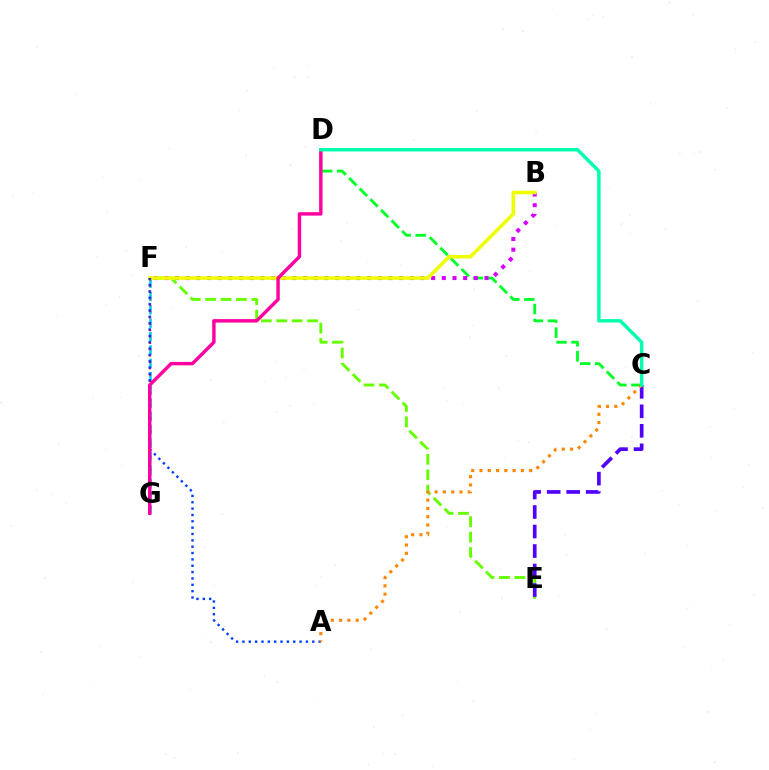{('C', 'D'): [{'color': '#00ff27', 'line_style': 'dashed', 'thickness': 2.04}, {'color': '#00ffaf', 'line_style': 'solid', 'thickness': 2.49}], ('E', 'F'): [{'color': '#66ff00', 'line_style': 'dashed', 'thickness': 2.1}], ('F', 'G'): [{'color': '#00c7ff', 'line_style': 'dashed', 'thickness': 1.81}, {'color': '#ff0000', 'line_style': 'dotted', 'thickness': 1.73}], ('B', 'F'): [{'color': '#d600ff', 'line_style': 'dotted', 'thickness': 2.9}, {'color': '#eeff00', 'line_style': 'solid', 'thickness': 2.56}], ('C', 'E'): [{'color': '#4f00ff', 'line_style': 'dashed', 'thickness': 2.65}], ('A', 'F'): [{'color': '#003fff', 'line_style': 'dotted', 'thickness': 1.73}], ('D', 'G'): [{'color': '#ff00a0', 'line_style': 'solid', 'thickness': 2.46}], ('A', 'C'): [{'color': '#ff8800', 'line_style': 'dotted', 'thickness': 2.25}]}